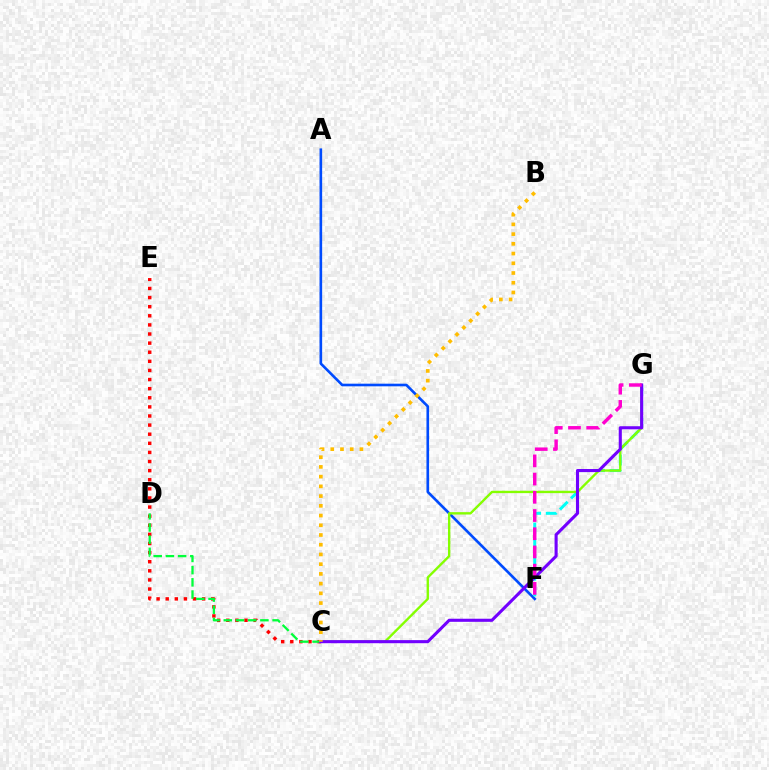{('A', 'F'): [{'color': '#004bff', 'line_style': 'solid', 'thickness': 1.89}], ('F', 'G'): [{'color': '#00fff6', 'line_style': 'dashed', 'thickness': 2.13}, {'color': '#ff00cf', 'line_style': 'dashed', 'thickness': 2.47}], ('C', 'G'): [{'color': '#84ff00', 'line_style': 'solid', 'thickness': 1.71}, {'color': '#7200ff', 'line_style': 'solid', 'thickness': 2.23}], ('C', 'E'): [{'color': '#ff0000', 'line_style': 'dotted', 'thickness': 2.47}], ('C', 'D'): [{'color': '#00ff39', 'line_style': 'dashed', 'thickness': 1.66}], ('B', 'C'): [{'color': '#ffbd00', 'line_style': 'dotted', 'thickness': 2.64}]}